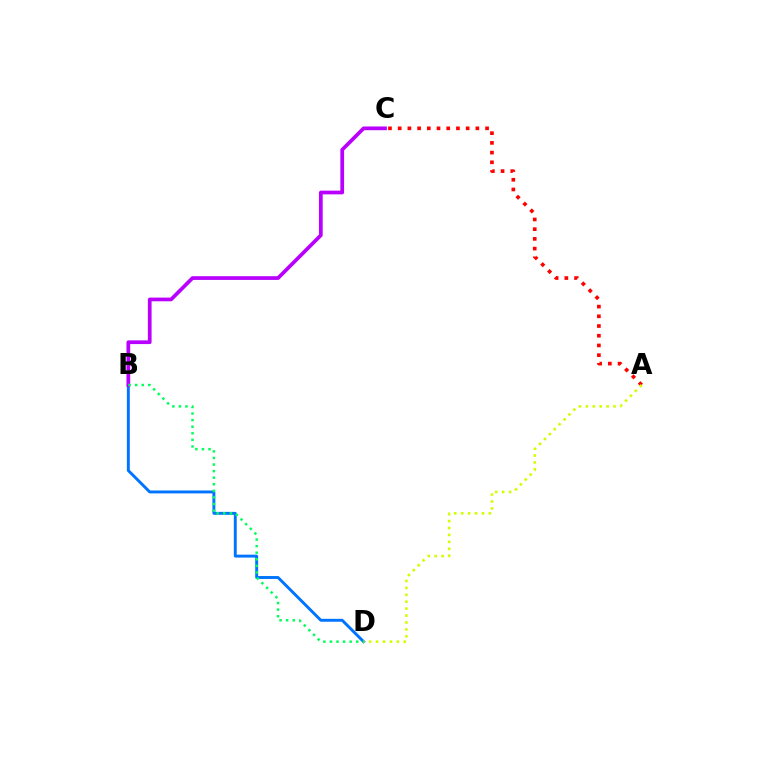{('A', 'C'): [{'color': '#ff0000', 'line_style': 'dotted', 'thickness': 2.64}], ('B', 'D'): [{'color': '#0074ff', 'line_style': 'solid', 'thickness': 2.1}, {'color': '#00ff5c', 'line_style': 'dotted', 'thickness': 1.79}], ('B', 'C'): [{'color': '#b900ff', 'line_style': 'solid', 'thickness': 2.68}], ('A', 'D'): [{'color': '#d1ff00', 'line_style': 'dotted', 'thickness': 1.88}]}